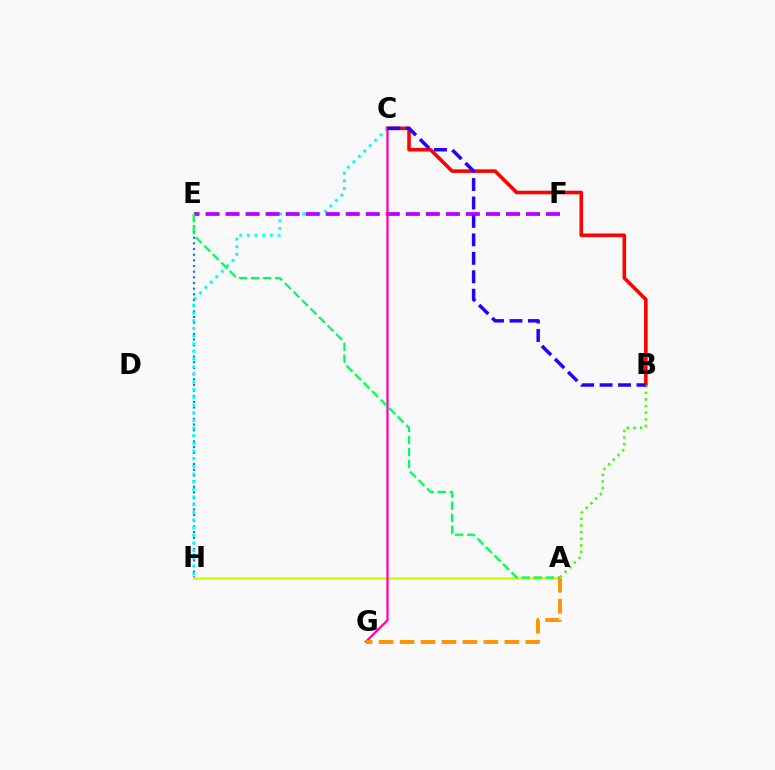{('B', 'C'): [{'color': '#ff0000', 'line_style': 'solid', 'thickness': 2.57}, {'color': '#2500ff', 'line_style': 'dashed', 'thickness': 2.51}], ('A', 'B'): [{'color': '#3dff00', 'line_style': 'dotted', 'thickness': 1.8}], ('E', 'H'): [{'color': '#0074ff', 'line_style': 'dotted', 'thickness': 1.54}], ('C', 'H'): [{'color': '#00fff6', 'line_style': 'dotted', 'thickness': 2.08}], ('E', 'F'): [{'color': '#b900ff', 'line_style': 'dashed', 'thickness': 2.72}], ('A', 'H'): [{'color': '#d1ff00', 'line_style': 'solid', 'thickness': 1.96}], ('C', 'G'): [{'color': '#ff00ac', 'line_style': 'solid', 'thickness': 1.62}], ('A', 'E'): [{'color': '#00ff5c', 'line_style': 'dashed', 'thickness': 1.63}], ('A', 'G'): [{'color': '#ff9400', 'line_style': 'dashed', 'thickness': 2.85}]}